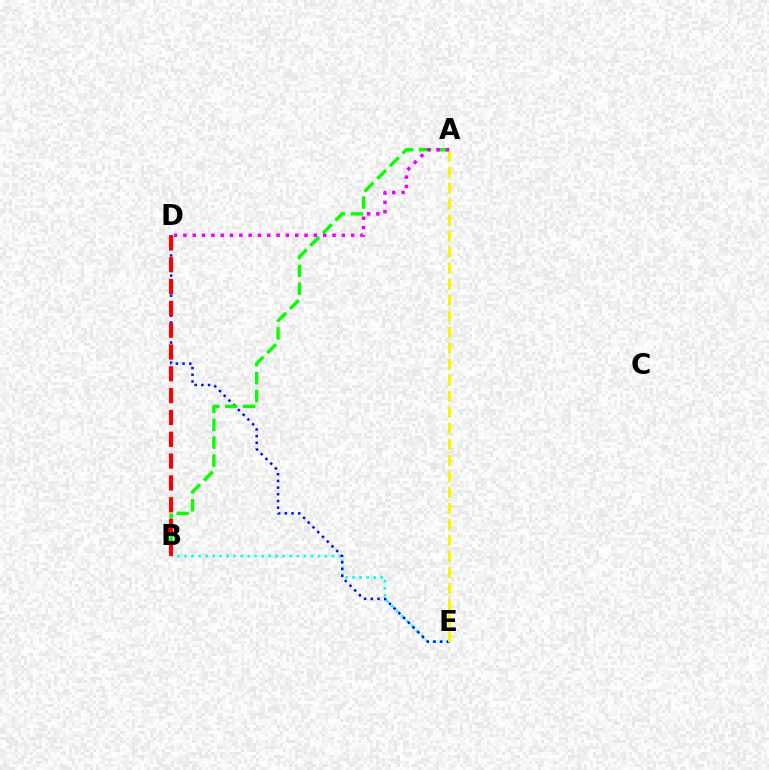{('B', 'E'): [{'color': '#00fff6', 'line_style': 'dotted', 'thickness': 1.91}], ('D', 'E'): [{'color': '#0010ff', 'line_style': 'dotted', 'thickness': 1.82}], ('A', 'B'): [{'color': '#08ff00', 'line_style': 'dashed', 'thickness': 2.43}], ('A', 'E'): [{'color': '#fcf500', 'line_style': 'dashed', 'thickness': 2.18}], ('B', 'D'): [{'color': '#ff0000', 'line_style': 'dashed', 'thickness': 2.96}], ('A', 'D'): [{'color': '#ee00ff', 'line_style': 'dotted', 'thickness': 2.53}]}